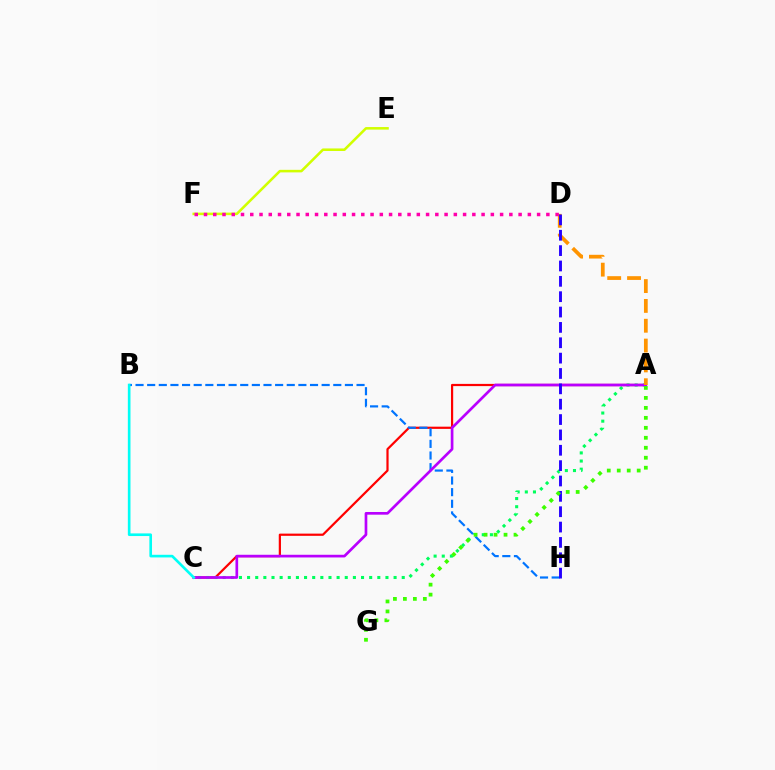{('A', 'C'): [{'color': '#ff0000', 'line_style': 'solid', 'thickness': 1.59}, {'color': '#00ff5c', 'line_style': 'dotted', 'thickness': 2.21}, {'color': '#b900ff', 'line_style': 'solid', 'thickness': 1.93}], ('B', 'H'): [{'color': '#0074ff', 'line_style': 'dashed', 'thickness': 1.58}], ('A', 'D'): [{'color': '#ff9400', 'line_style': 'dashed', 'thickness': 2.69}], ('D', 'H'): [{'color': '#2500ff', 'line_style': 'dashed', 'thickness': 2.09}], ('A', 'G'): [{'color': '#3dff00', 'line_style': 'dotted', 'thickness': 2.71}], ('E', 'F'): [{'color': '#d1ff00', 'line_style': 'solid', 'thickness': 1.85}], ('B', 'C'): [{'color': '#00fff6', 'line_style': 'solid', 'thickness': 1.9}], ('D', 'F'): [{'color': '#ff00ac', 'line_style': 'dotted', 'thickness': 2.51}]}